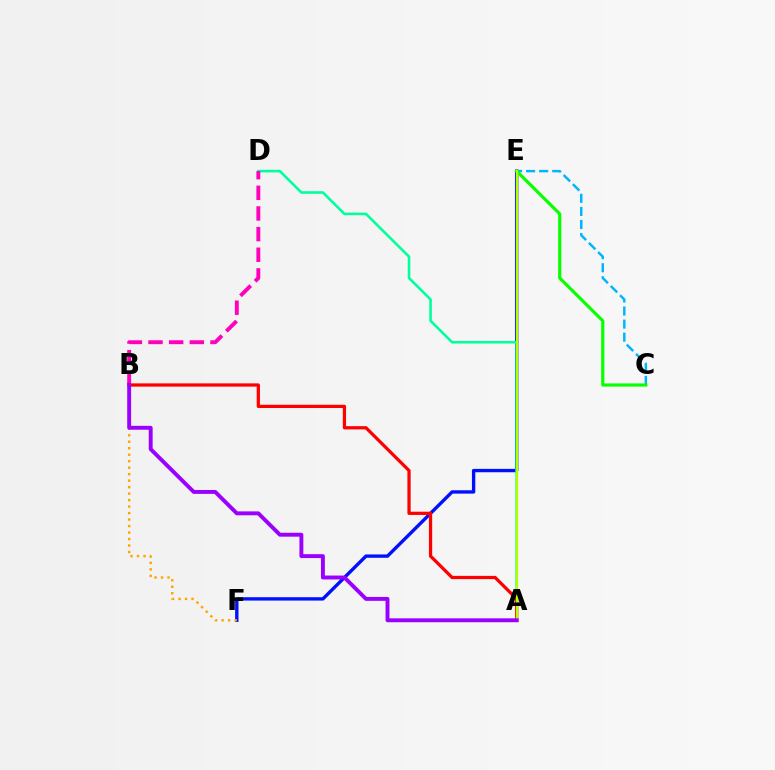{('C', 'E'): [{'color': '#00b5ff', 'line_style': 'dashed', 'thickness': 1.77}, {'color': '#08ff00', 'line_style': 'solid', 'thickness': 2.28}], ('E', 'F'): [{'color': '#0010ff', 'line_style': 'solid', 'thickness': 2.42}], ('A', 'D'): [{'color': '#00ff9d', 'line_style': 'solid', 'thickness': 1.87}], ('A', 'B'): [{'color': '#ff0000', 'line_style': 'solid', 'thickness': 2.34}, {'color': '#9b00ff', 'line_style': 'solid', 'thickness': 2.81}], ('B', 'F'): [{'color': '#ffa500', 'line_style': 'dotted', 'thickness': 1.76}], ('B', 'D'): [{'color': '#ff00bd', 'line_style': 'dashed', 'thickness': 2.8}], ('A', 'E'): [{'color': '#b3ff00', 'line_style': 'solid', 'thickness': 1.7}]}